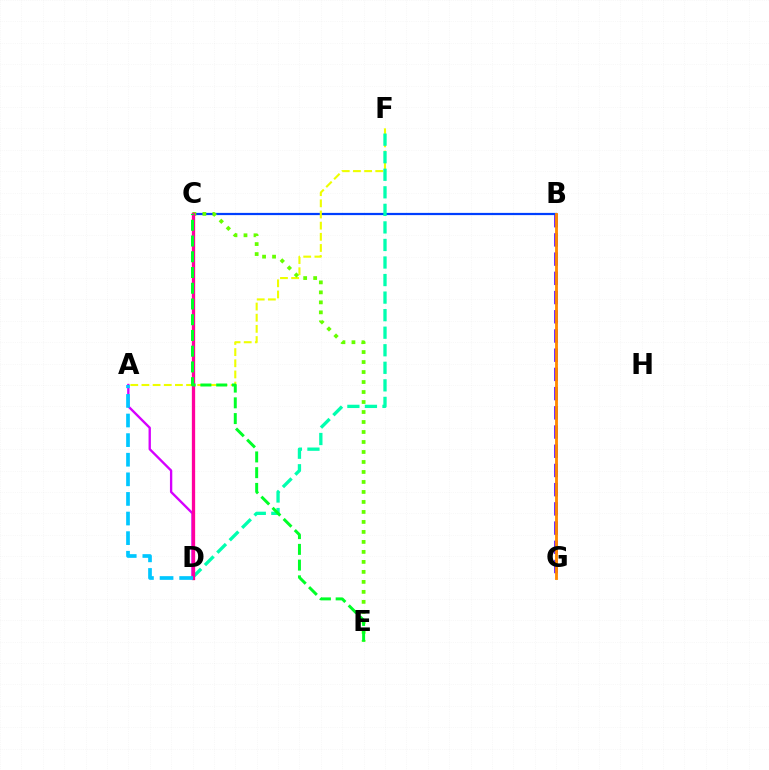{('B', 'G'): [{'color': '#4f00ff', 'line_style': 'dashed', 'thickness': 2.61}, {'color': '#ff8800', 'line_style': 'solid', 'thickness': 2.05}], ('B', 'C'): [{'color': '#003fff', 'line_style': 'solid', 'thickness': 1.6}], ('A', 'F'): [{'color': '#eeff00', 'line_style': 'dashed', 'thickness': 1.52}], ('A', 'D'): [{'color': '#d600ff', 'line_style': 'solid', 'thickness': 1.69}, {'color': '#00c7ff', 'line_style': 'dashed', 'thickness': 2.66}], ('C', 'E'): [{'color': '#66ff00', 'line_style': 'dotted', 'thickness': 2.71}, {'color': '#00ff27', 'line_style': 'dashed', 'thickness': 2.14}], ('D', 'F'): [{'color': '#00ffaf', 'line_style': 'dashed', 'thickness': 2.38}], ('C', 'D'): [{'color': '#ff0000', 'line_style': 'solid', 'thickness': 2.23}, {'color': '#ff00a0', 'line_style': 'solid', 'thickness': 2.29}]}